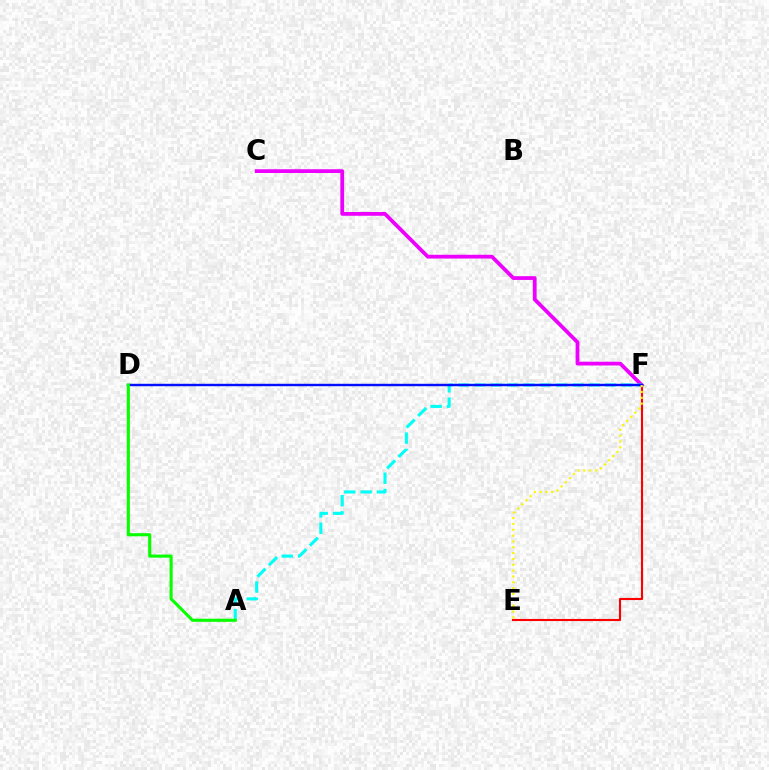{('C', 'F'): [{'color': '#ee00ff', 'line_style': 'solid', 'thickness': 2.71}], ('E', 'F'): [{'color': '#ff0000', 'line_style': 'solid', 'thickness': 1.52}, {'color': '#fcf500', 'line_style': 'dotted', 'thickness': 1.59}], ('A', 'F'): [{'color': '#00fff6', 'line_style': 'dashed', 'thickness': 2.22}], ('D', 'F'): [{'color': '#0010ff', 'line_style': 'solid', 'thickness': 1.74}], ('A', 'D'): [{'color': '#08ff00', 'line_style': 'solid', 'thickness': 2.24}]}